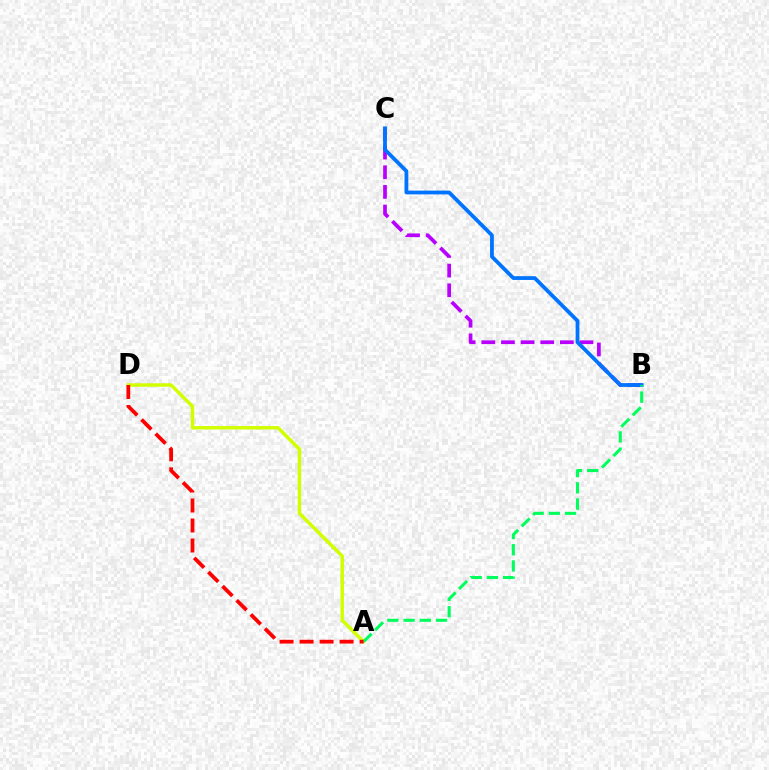{('B', 'C'): [{'color': '#b900ff', 'line_style': 'dashed', 'thickness': 2.67}, {'color': '#0074ff', 'line_style': 'solid', 'thickness': 2.72}], ('A', 'D'): [{'color': '#d1ff00', 'line_style': 'solid', 'thickness': 2.5}, {'color': '#ff0000', 'line_style': 'dashed', 'thickness': 2.72}], ('A', 'B'): [{'color': '#00ff5c', 'line_style': 'dashed', 'thickness': 2.2}]}